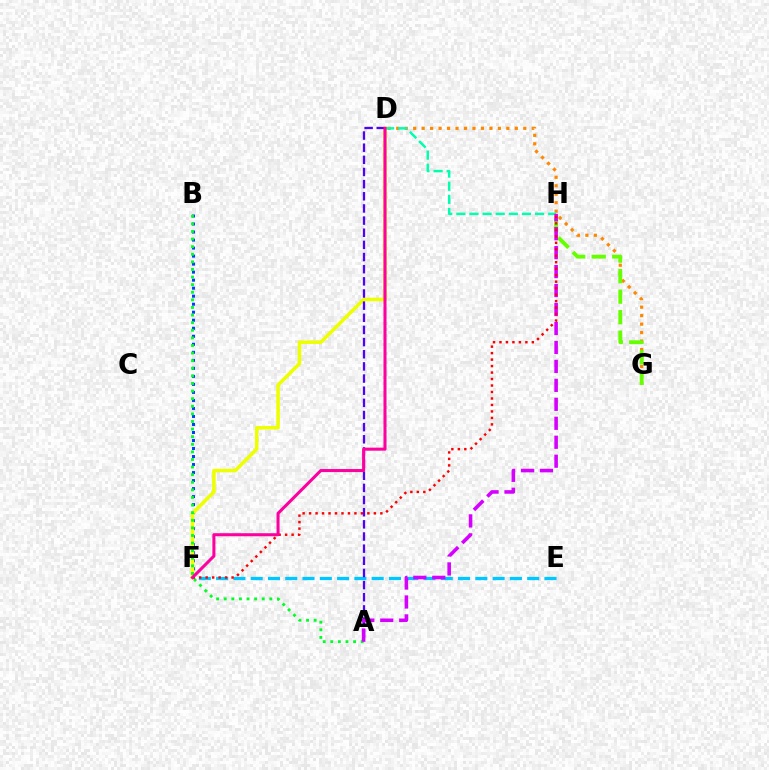{('B', 'F'): [{'color': '#003fff', 'line_style': 'dotted', 'thickness': 2.18}], ('D', 'G'): [{'color': '#ff8800', 'line_style': 'dotted', 'thickness': 2.3}], ('G', 'H'): [{'color': '#66ff00', 'line_style': 'dashed', 'thickness': 2.79}], ('E', 'F'): [{'color': '#00c7ff', 'line_style': 'dashed', 'thickness': 2.35}], ('D', 'F'): [{'color': '#eeff00', 'line_style': 'solid', 'thickness': 2.54}, {'color': '#ff00a0', 'line_style': 'solid', 'thickness': 2.19}], ('D', 'H'): [{'color': '#00ffaf', 'line_style': 'dashed', 'thickness': 1.78}], ('A', 'D'): [{'color': '#4f00ff', 'line_style': 'dashed', 'thickness': 1.65}], ('A', 'B'): [{'color': '#00ff27', 'line_style': 'dotted', 'thickness': 2.07}], ('A', 'H'): [{'color': '#d600ff', 'line_style': 'dashed', 'thickness': 2.58}], ('F', 'H'): [{'color': '#ff0000', 'line_style': 'dotted', 'thickness': 1.76}]}